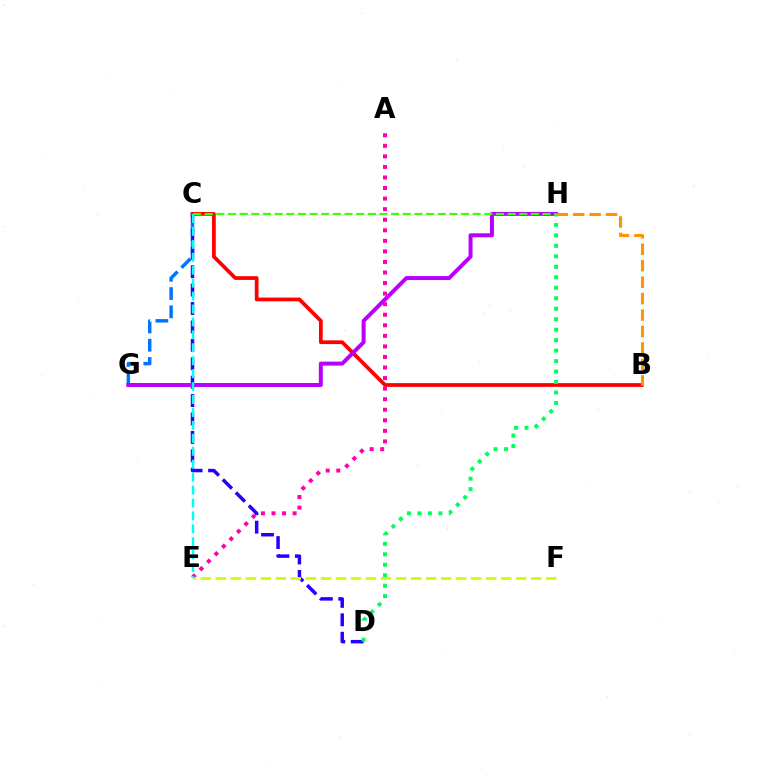{('C', 'G'): [{'color': '#0074ff', 'line_style': 'dashed', 'thickness': 2.48}], ('C', 'D'): [{'color': '#2500ff', 'line_style': 'dashed', 'thickness': 2.5}], ('B', 'C'): [{'color': '#ff0000', 'line_style': 'solid', 'thickness': 2.69}], ('G', 'H'): [{'color': '#b900ff', 'line_style': 'solid', 'thickness': 2.87}], ('D', 'H'): [{'color': '#00ff5c', 'line_style': 'dotted', 'thickness': 2.85}], ('B', 'H'): [{'color': '#ff9400', 'line_style': 'dashed', 'thickness': 2.23}], ('A', 'E'): [{'color': '#ff00ac', 'line_style': 'dotted', 'thickness': 2.87}], ('E', 'F'): [{'color': '#d1ff00', 'line_style': 'dashed', 'thickness': 2.04}], ('C', 'H'): [{'color': '#3dff00', 'line_style': 'dashed', 'thickness': 1.58}], ('C', 'E'): [{'color': '#00fff6', 'line_style': 'dashed', 'thickness': 1.76}]}